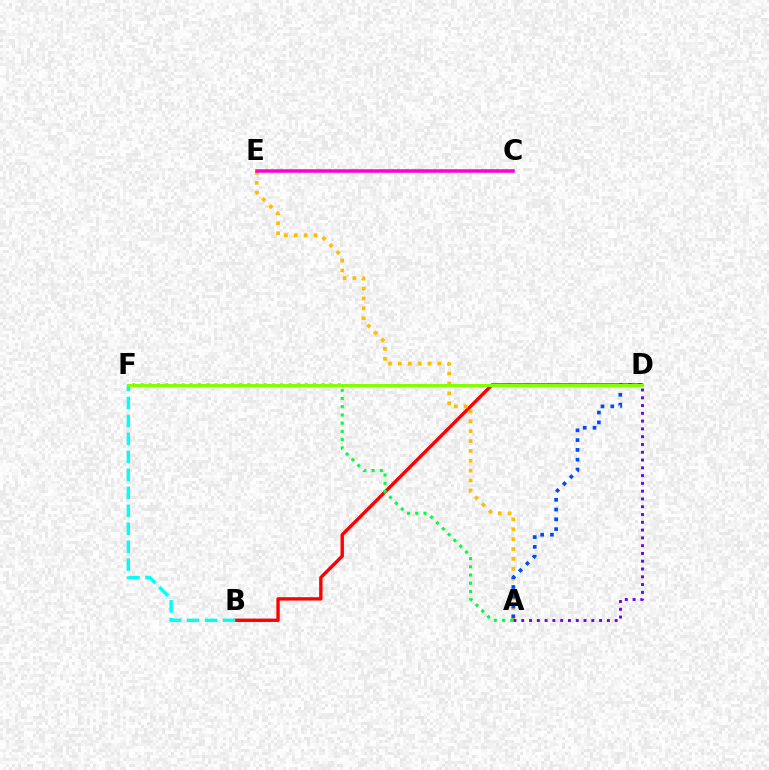{('B', 'D'): [{'color': '#ff0000', 'line_style': 'solid', 'thickness': 2.43}], ('A', 'E'): [{'color': '#ffbd00', 'line_style': 'dotted', 'thickness': 2.68}], ('A', 'F'): [{'color': '#00ff39', 'line_style': 'dotted', 'thickness': 2.23}], ('A', 'D'): [{'color': '#7200ff', 'line_style': 'dotted', 'thickness': 2.11}, {'color': '#004bff', 'line_style': 'dotted', 'thickness': 2.66}], ('B', 'F'): [{'color': '#00fff6', 'line_style': 'dashed', 'thickness': 2.44}], ('D', 'F'): [{'color': '#84ff00', 'line_style': 'solid', 'thickness': 2.16}], ('C', 'E'): [{'color': '#ff00cf', 'line_style': 'solid', 'thickness': 2.54}]}